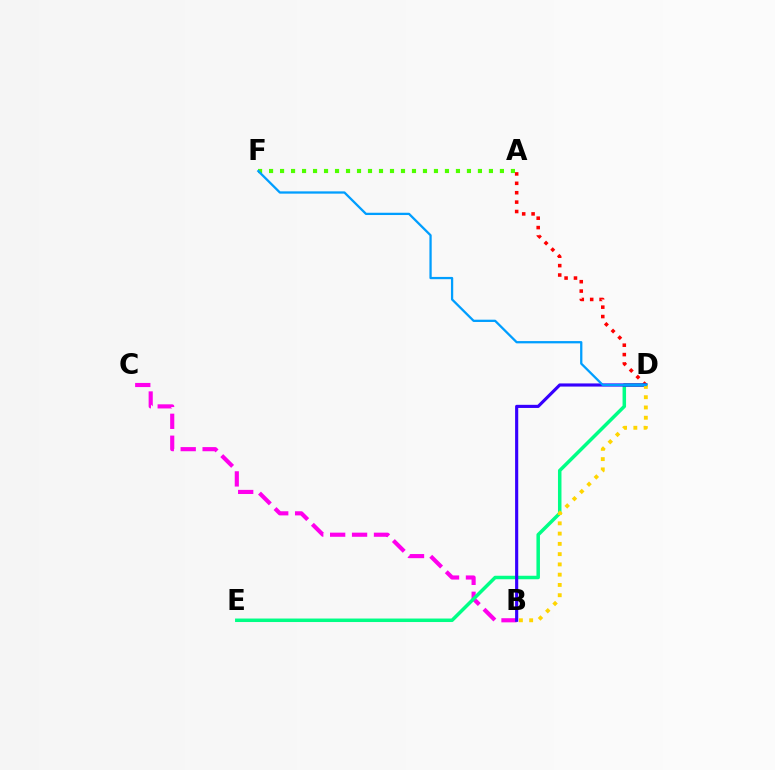{('A', 'D'): [{'color': '#ff0000', 'line_style': 'dotted', 'thickness': 2.55}], ('A', 'F'): [{'color': '#4fff00', 'line_style': 'dotted', 'thickness': 2.99}], ('B', 'C'): [{'color': '#ff00ed', 'line_style': 'dashed', 'thickness': 2.98}], ('D', 'E'): [{'color': '#00ff86', 'line_style': 'solid', 'thickness': 2.52}], ('B', 'D'): [{'color': '#3700ff', 'line_style': 'solid', 'thickness': 2.26}, {'color': '#ffd500', 'line_style': 'dotted', 'thickness': 2.79}], ('D', 'F'): [{'color': '#009eff', 'line_style': 'solid', 'thickness': 1.64}]}